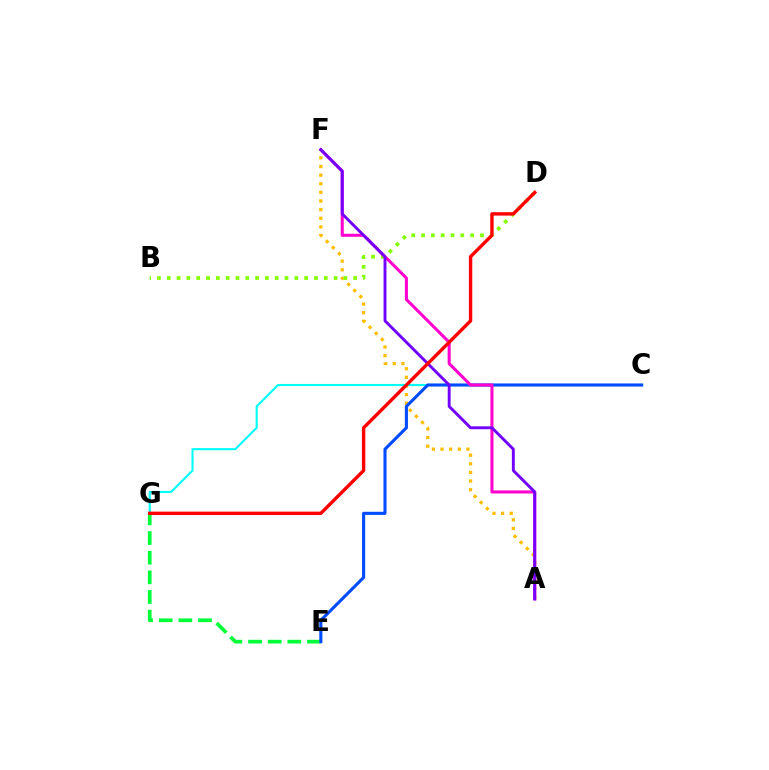{('E', 'G'): [{'color': '#00ff39', 'line_style': 'dashed', 'thickness': 2.67}], ('A', 'F'): [{'color': '#ffbd00', 'line_style': 'dotted', 'thickness': 2.34}, {'color': '#ff00cf', 'line_style': 'solid', 'thickness': 2.19}, {'color': '#7200ff', 'line_style': 'solid', 'thickness': 2.09}], ('B', 'D'): [{'color': '#84ff00', 'line_style': 'dotted', 'thickness': 2.67}], ('C', 'G'): [{'color': '#00fff6', 'line_style': 'solid', 'thickness': 1.52}], ('C', 'E'): [{'color': '#004bff', 'line_style': 'solid', 'thickness': 2.22}], ('D', 'G'): [{'color': '#ff0000', 'line_style': 'solid', 'thickness': 2.44}]}